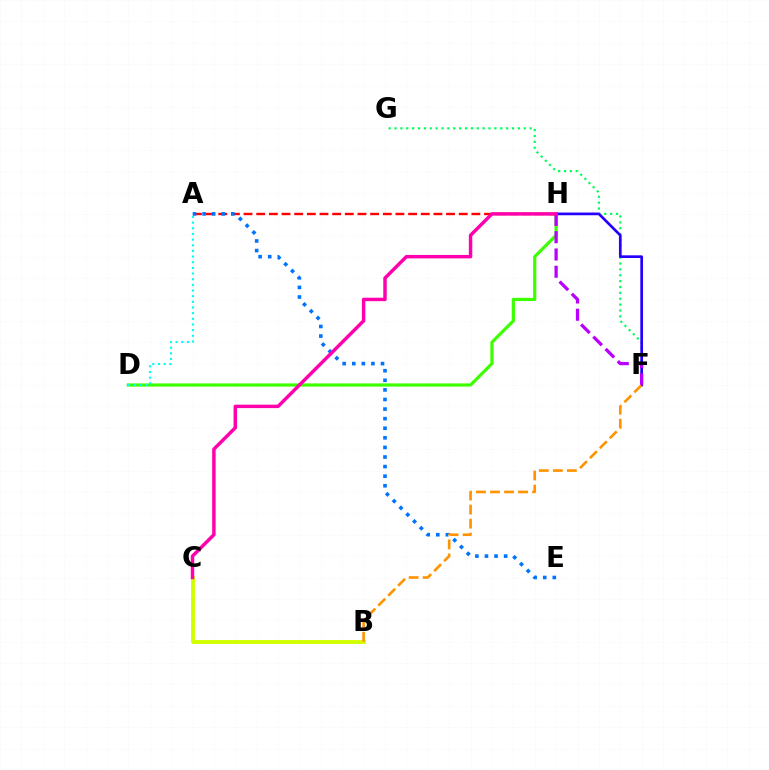{('B', 'C'): [{'color': '#d1ff00', 'line_style': 'solid', 'thickness': 2.78}], ('D', 'H'): [{'color': '#3dff00', 'line_style': 'solid', 'thickness': 2.3}], ('F', 'G'): [{'color': '#00ff5c', 'line_style': 'dotted', 'thickness': 1.6}], ('F', 'H'): [{'color': '#2500ff', 'line_style': 'solid', 'thickness': 1.94}, {'color': '#b900ff', 'line_style': 'dashed', 'thickness': 2.35}], ('A', 'D'): [{'color': '#00fff6', 'line_style': 'dotted', 'thickness': 1.54}], ('A', 'H'): [{'color': '#ff0000', 'line_style': 'dashed', 'thickness': 1.72}], ('A', 'E'): [{'color': '#0074ff', 'line_style': 'dotted', 'thickness': 2.6}], ('B', 'F'): [{'color': '#ff9400', 'line_style': 'dashed', 'thickness': 1.91}], ('C', 'H'): [{'color': '#ff00ac', 'line_style': 'solid', 'thickness': 2.48}]}